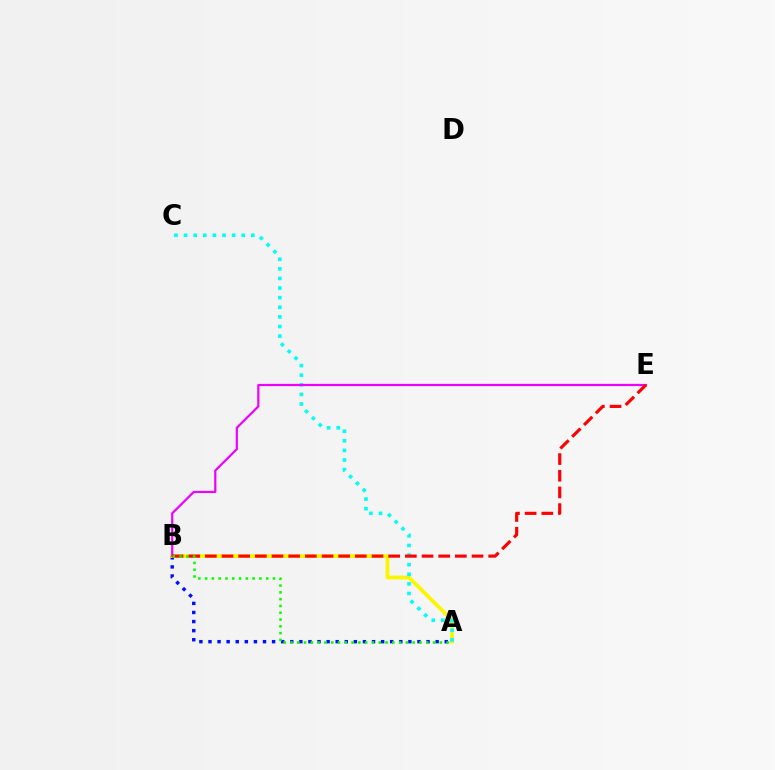{('A', 'B'): [{'color': '#0010ff', 'line_style': 'dotted', 'thickness': 2.47}, {'color': '#fcf500', 'line_style': 'solid', 'thickness': 2.72}, {'color': '#08ff00', 'line_style': 'dotted', 'thickness': 1.84}], ('A', 'C'): [{'color': '#00fff6', 'line_style': 'dotted', 'thickness': 2.61}], ('B', 'E'): [{'color': '#ee00ff', 'line_style': 'solid', 'thickness': 1.59}, {'color': '#ff0000', 'line_style': 'dashed', 'thickness': 2.26}]}